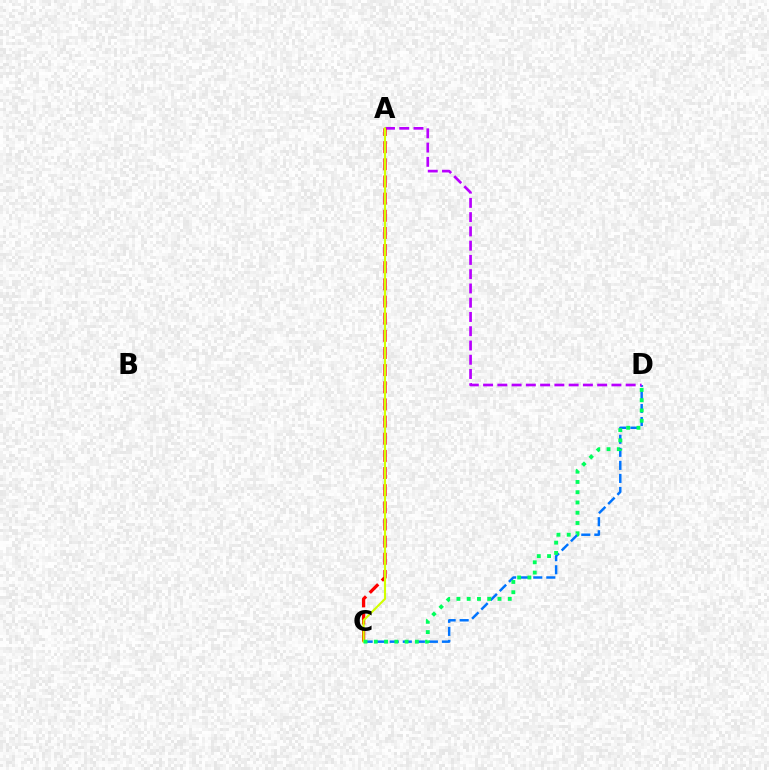{('C', 'D'): [{'color': '#0074ff', 'line_style': 'dashed', 'thickness': 1.77}, {'color': '#00ff5c', 'line_style': 'dotted', 'thickness': 2.79}], ('A', 'D'): [{'color': '#b900ff', 'line_style': 'dashed', 'thickness': 1.94}], ('A', 'C'): [{'color': '#ff0000', 'line_style': 'dashed', 'thickness': 2.33}, {'color': '#d1ff00', 'line_style': 'solid', 'thickness': 1.52}]}